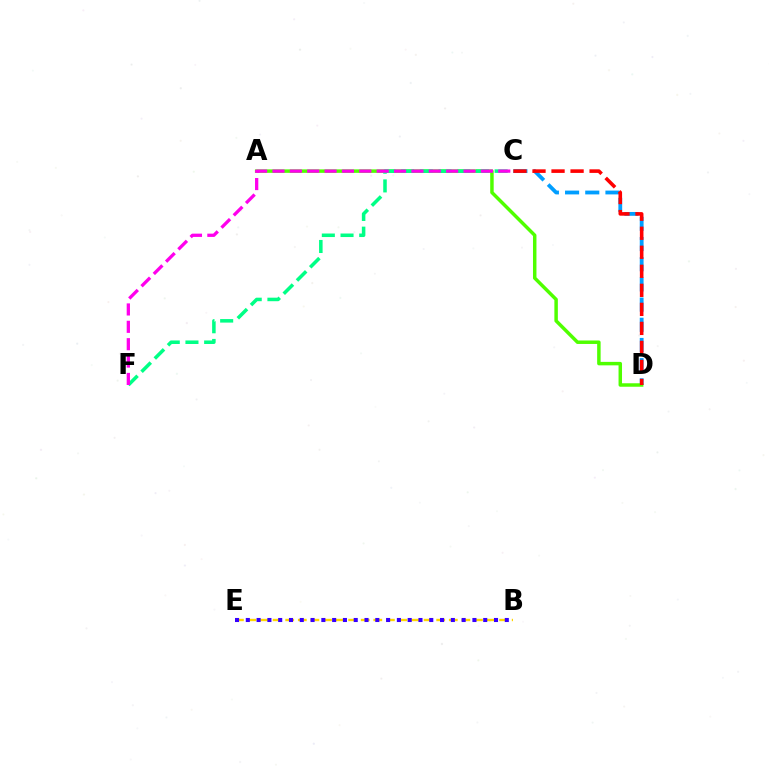{('C', 'D'): [{'color': '#009eff', 'line_style': 'dashed', 'thickness': 2.74}, {'color': '#ff0000', 'line_style': 'dashed', 'thickness': 2.59}], ('B', 'E'): [{'color': '#ffd500', 'line_style': 'dashed', 'thickness': 1.71}, {'color': '#3700ff', 'line_style': 'dotted', 'thickness': 2.93}], ('A', 'D'): [{'color': '#4fff00', 'line_style': 'solid', 'thickness': 2.5}], ('C', 'F'): [{'color': '#00ff86', 'line_style': 'dashed', 'thickness': 2.54}, {'color': '#ff00ed', 'line_style': 'dashed', 'thickness': 2.36}]}